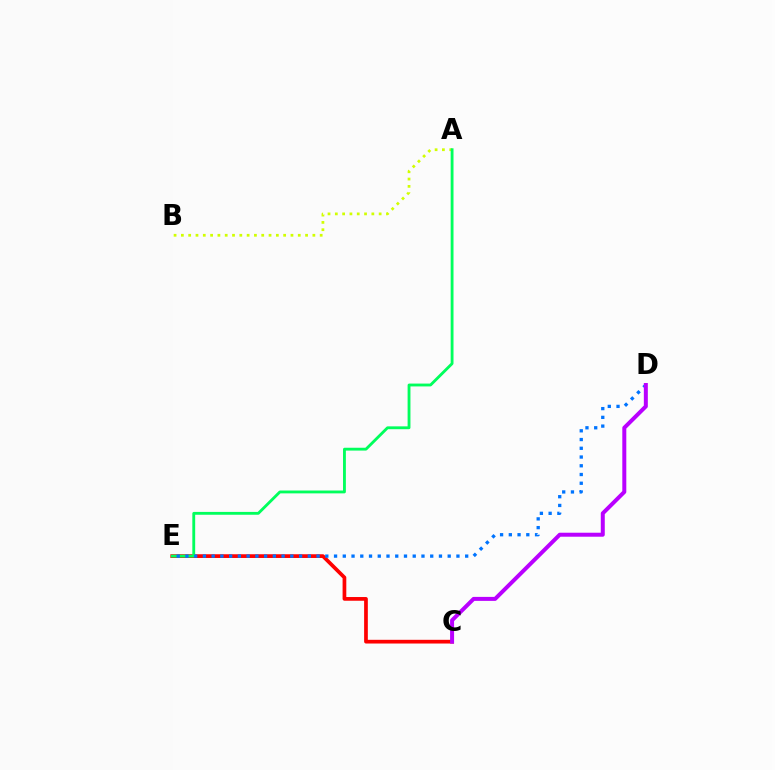{('A', 'B'): [{'color': '#d1ff00', 'line_style': 'dotted', 'thickness': 1.98}], ('C', 'E'): [{'color': '#ff0000', 'line_style': 'solid', 'thickness': 2.67}], ('A', 'E'): [{'color': '#00ff5c', 'line_style': 'solid', 'thickness': 2.05}], ('D', 'E'): [{'color': '#0074ff', 'line_style': 'dotted', 'thickness': 2.38}], ('C', 'D'): [{'color': '#b900ff', 'line_style': 'solid', 'thickness': 2.87}]}